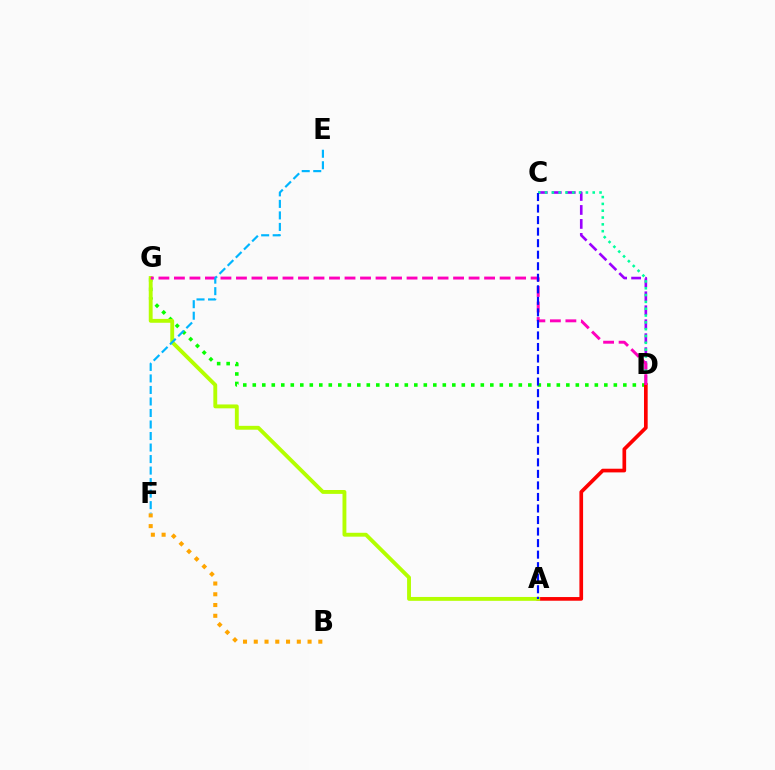{('C', 'D'): [{'color': '#9b00ff', 'line_style': 'dashed', 'thickness': 1.9}, {'color': '#00ff9d', 'line_style': 'dotted', 'thickness': 1.85}], ('D', 'G'): [{'color': '#08ff00', 'line_style': 'dotted', 'thickness': 2.58}, {'color': '#ff00bd', 'line_style': 'dashed', 'thickness': 2.11}], ('A', 'D'): [{'color': '#ff0000', 'line_style': 'solid', 'thickness': 2.65}], ('A', 'G'): [{'color': '#b3ff00', 'line_style': 'solid', 'thickness': 2.79}], ('B', 'F'): [{'color': '#ffa500', 'line_style': 'dotted', 'thickness': 2.92}], ('A', 'C'): [{'color': '#0010ff', 'line_style': 'dashed', 'thickness': 1.57}], ('E', 'F'): [{'color': '#00b5ff', 'line_style': 'dashed', 'thickness': 1.56}]}